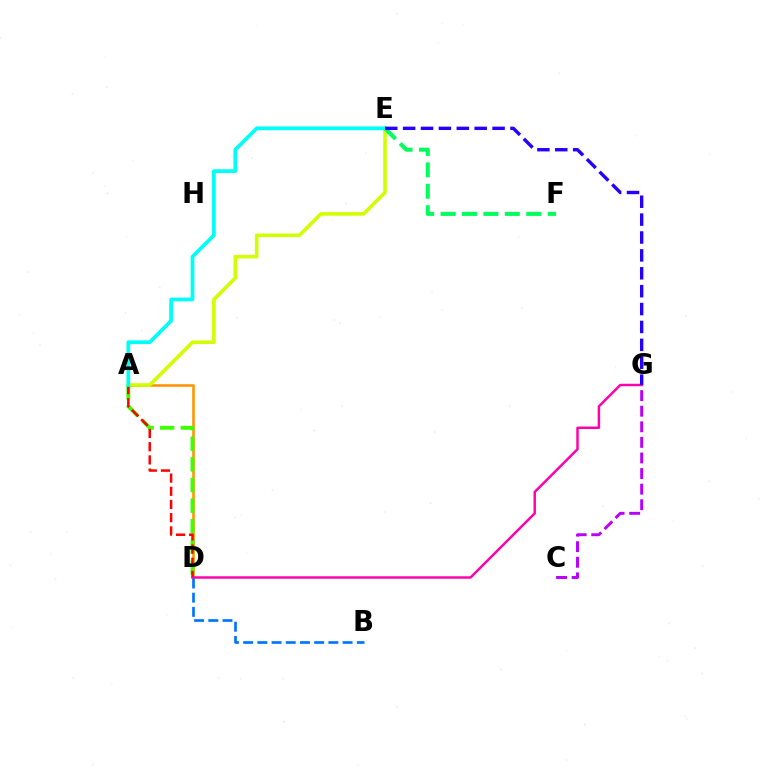{('A', 'D'): [{'color': '#ff9400', 'line_style': 'solid', 'thickness': 1.86}, {'color': '#3dff00', 'line_style': 'dashed', 'thickness': 2.8}, {'color': '#ff0000', 'line_style': 'dashed', 'thickness': 1.79}], ('A', 'E'): [{'color': '#d1ff00', 'line_style': 'solid', 'thickness': 2.58}, {'color': '#00fff6', 'line_style': 'solid', 'thickness': 2.69}], ('E', 'F'): [{'color': '#00ff5c', 'line_style': 'dashed', 'thickness': 2.91}], ('C', 'G'): [{'color': '#b900ff', 'line_style': 'dashed', 'thickness': 2.12}], ('D', 'G'): [{'color': '#ff00ac', 'line_style': 'solid', 'thickness': 1.77}], ('B', 'D'): [{'color': '#0074ff', 'line_style': 'dashed', 'thickness': 1.93}], ('E', 'G'): [{'color': '#2500ff', 'line_style': 'dashed', 'thickness': 2.43}]}